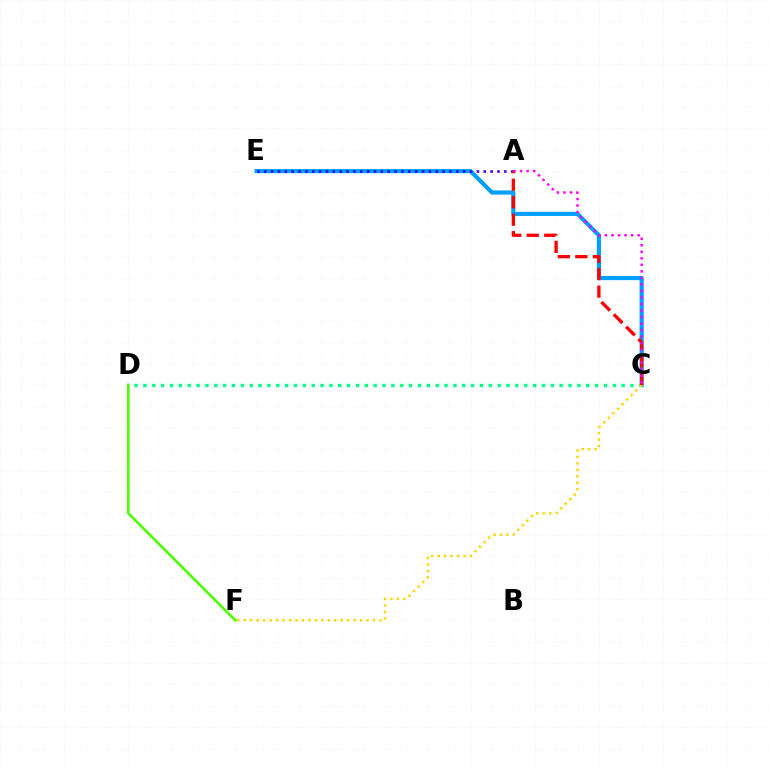{('C', 'E'): [{'color': '#009eff', 'line_style': 'solid', 'thickness': 2.99}], ('C', 'D'): [{'color': '#00ff86', 'line_style': 'dotted', 'thickness': 2.41}], ('A', 'E'): [{'color': '#3700ff', 'line_style': 'dotted', 'thickness': 1.86}], ('C', 'F'): [{'color': '#ffd500', 'line_style': 'dotted', 'thickness': 1.76}], ('A', 'C'): [{'color': '#ff0000', 'line_style': 'dashed', 'thickness': 2.38}, {'color': '#ff00ed', 'line_style': 'dotted', 'thickness': 1.77}], ('D', 'F'): [{'color': '#4fff00', 'line_style': 'solid', 'thickness': 1.93}]}